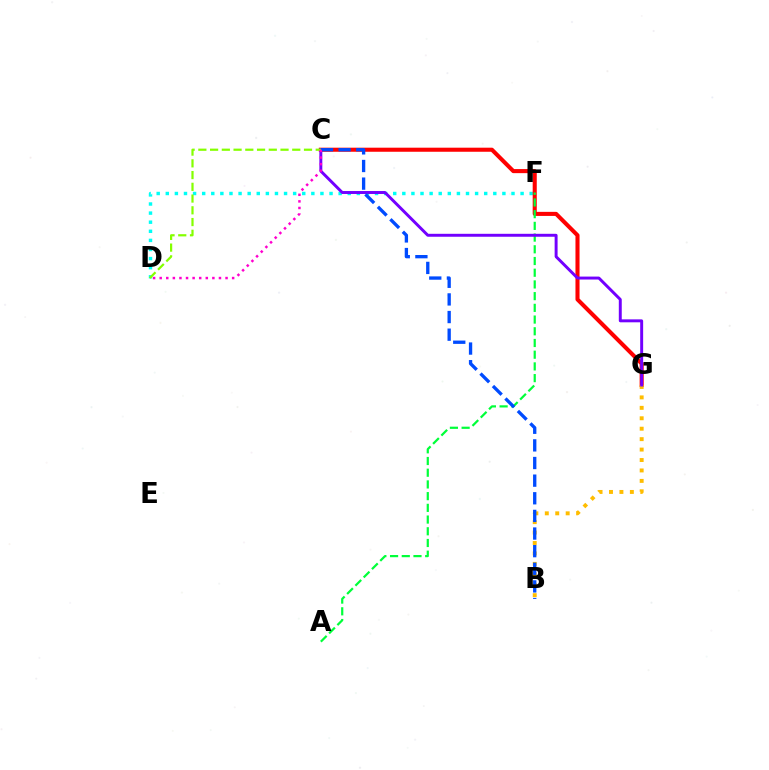{('D', 'F'): [{'color': '#00fff6', 'line_style': 'dotted', 'thickness': 2.47}], ('C', 'G'): [{'color': '#ff0000', 'line_style': 'solid', 'thickness': 2.93}, {'color': '#7200ff', 'line_style': 'solid', 'thickness': 2.12}], ('B', 'G'): [{'color': '#ffbd00', 'line_style': 'dotted', 'thickness': 2.84}], ('A', 'F'): [{'color': '#00ff39', 'line_style': 'dashed', 'thickness': 1.59}], ('B', 'C'): [{'color': '#004bff', 'line_style': 'dashed', 'thickness': 2.4}], ('C', 'D'): [{'color': '#84ff00', 'line_style': 'dashed', 'thickness': 1.59}, {'color': '#ff00cf', 'line_style': 'dotted', 'thickness': 1.79}]}